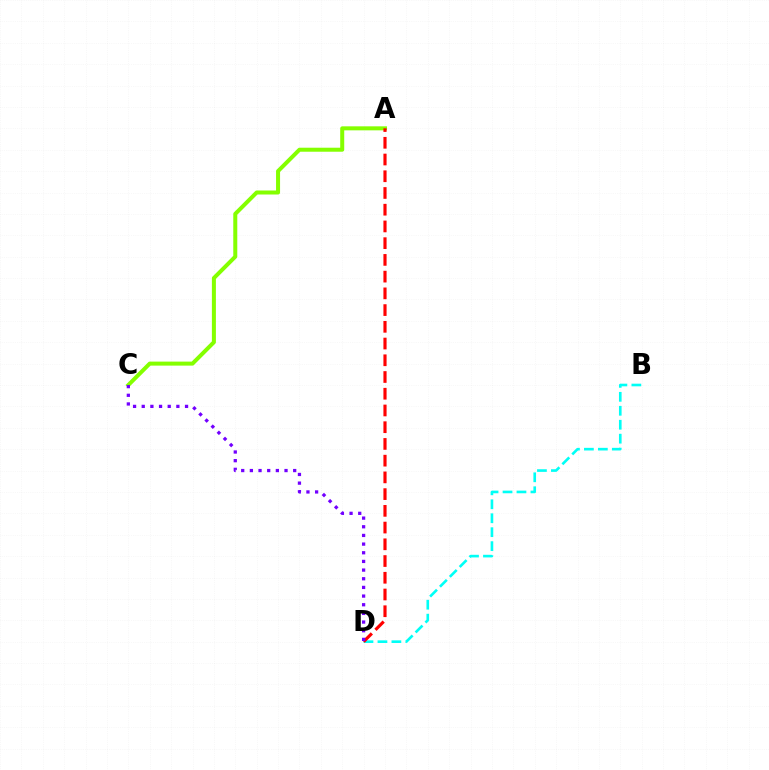{('A', 'C'): [{'color': '#84ff00', 'line_style': 'solid', 'thickness': 2.89}], ('B', 'D'): [{'color': '#00fff6', 'line_style': 'dashed', 'thickness': 1.9}], ('A', 'D'): [{'color': '#ff0000', 'line_style': 'dashed', 'thickness': 2.27}], ('C', 'D'): [{'color': '#7200ff', 'line_style': 'dotted', 'thickness': 2.35}]}